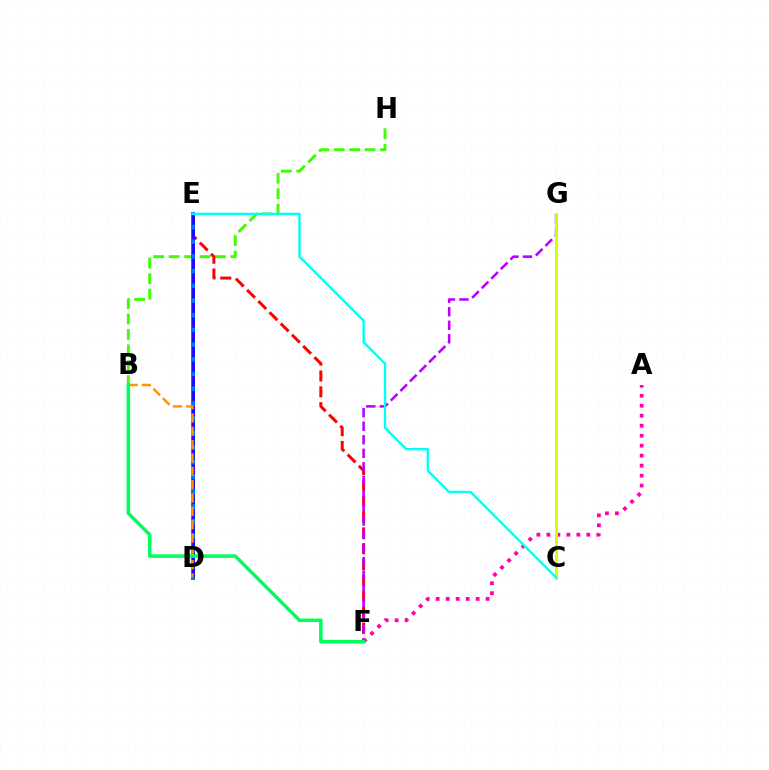{('B', 'H'): [{'color': '#3dff00', 'line_style': 'dashed', 'thickness': 2.1}], ('E', 'F'): [{'color': '#ff0000', 'line_style': 'dashed', 'thickness': 2.16}], ('D', 'E'): [{'color': '#0074ff', 'line_style': 'solid', 'thickness': 2.85}, {'color': '#2500ff', 'line_style': 'dashed', 'thickness': 2.0}], ('F', 'G'): [{'color': '#b900ff', 'line_style': 'dashed', 'thickness': 1.84}], ('A', 'F'): [{'color': '#ff00ac', 'line_style': 'dotted', 'thickness': 2.71}], ('C', 'G'): [{'color': '#d1ff00', 'line_style': 'solid', 'thickness': 2.05}], ('B', 'D'): [{'color': '#ff9400', 'line_style': 'dashed', 'thickness': 1.81}], ('B', 'F'): [{'color': '#00ff5c', 'line_style': 'solid', 'thickness': 2.55}], ('C', 'E'): [{'color': '#00fff6', 'line_style': 'solid', 'thickness': 1.69}]}